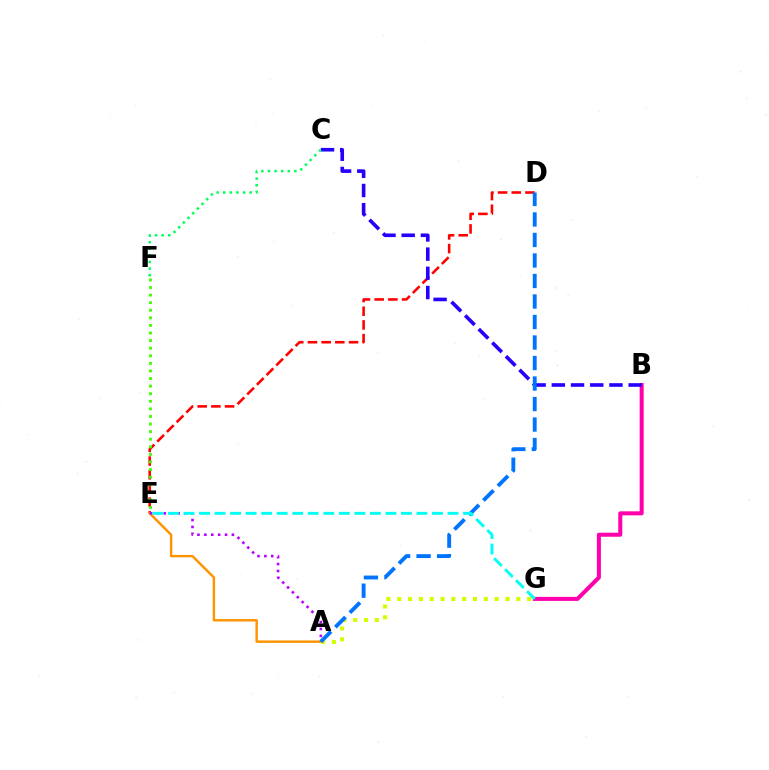{('D', 'E'): [{'color': '#ff0000', 'line_style': 'dashed', 'thickness': 1.86}], ('E', 'F'): [{'color': '#3dff00', 'line_style': 'dotted', 'thickness': 2.06}], ('B', 'G'): [{'color': '#ff00ac', 'line_style': 'solid', 'thickness': 2.89}], ('B', 'C'): [{'color': '#2500ff', 'line_style': 'dashed', 'thickness': 2.61}], ('A', 'E'): [{'color': '#ff9400', 'line_style': 'solid', 'thickness': 1.75}, {'color': '#b900ff', 'line_style': 'dotted', 'thickness': 1.87}], ('A', 'G'): [{'color': '#d1ff00', 'line_style': 'dotted', 'thickness': 2.94}], ('C', 'F'): [{'color': '#00ff5c', 'line_style': 'dotted', 'thickness': 1.8}], ('A', 'D'): [{'color': '#0074ff', 'line_style': 'dashed', 'thickness': 2.79}], ('E', 'G'): [{'color': '#00fff6', 'line_style': 'dashed', 'thickness': 2.11}]}